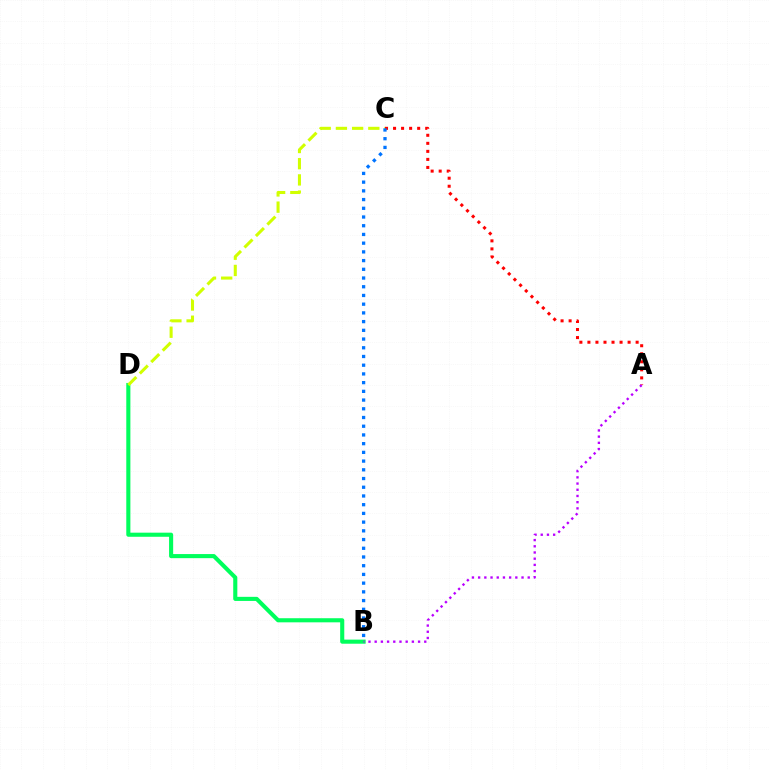{('B', 'D'): [{'color': '#00ff5c', 'line_style': 'solid', 'thickness': 2.95}], ('C', 'D'): [{'color': '#d1ff00', 'line_style': 'dashed', 'thickness': 2.2}], ('A', 'C'): [{'color': '#ff0000', 'line_style': 'dotted', 'thickness': 2.18}], ('A', 'B'): [{'color': '#b900ff', 'line_style': 'dotted', 'thickness': 1.68}], ('B', 'C'): [{'color': '#0074ff', 'line_style': 'dotted', 'thickness': 2.37}]}